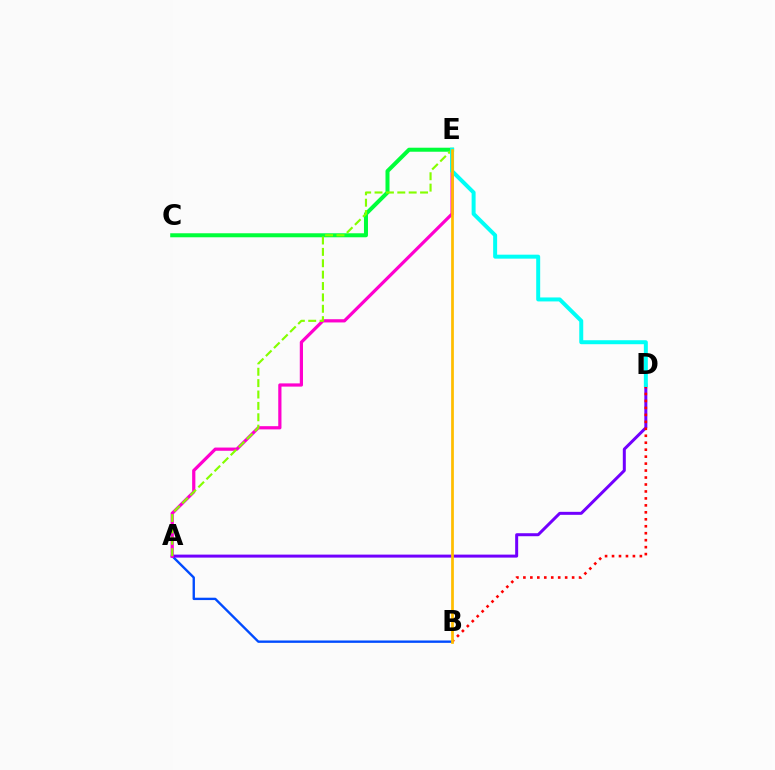{('A', 'B'): [{'color': '#004bff', 'line_style': 'solid', 'thickness': 1.7}], ('C', 'E'): [{'color': '#00ff39', 'line_style': 'solid', 'thickness': 2.89}], ('A', 'D'): [{'color': '#7200ff', 'line_style': 'solid', 'thickness': 2.16}], ('B', 'D'): [{'color': '#ff0000', 'line_style': 'dotted', 'thickness': 1.89}], ('A', 'E'): [{'color': '#ff00cf', 'line_style': 'solid', 'thickness': 2.32}, {'color': '#84ff00', 'line_style': 'dashed', 'thickness': 1.55}], ('D', 'E'): [{'color': '#00fff6', 'line_style': 'solid', 'thickness': 2.86}], ('B', 'E'): [{'color': '#ffbd00', 'line_style': 'solid', 'thickness': 1.97}]}